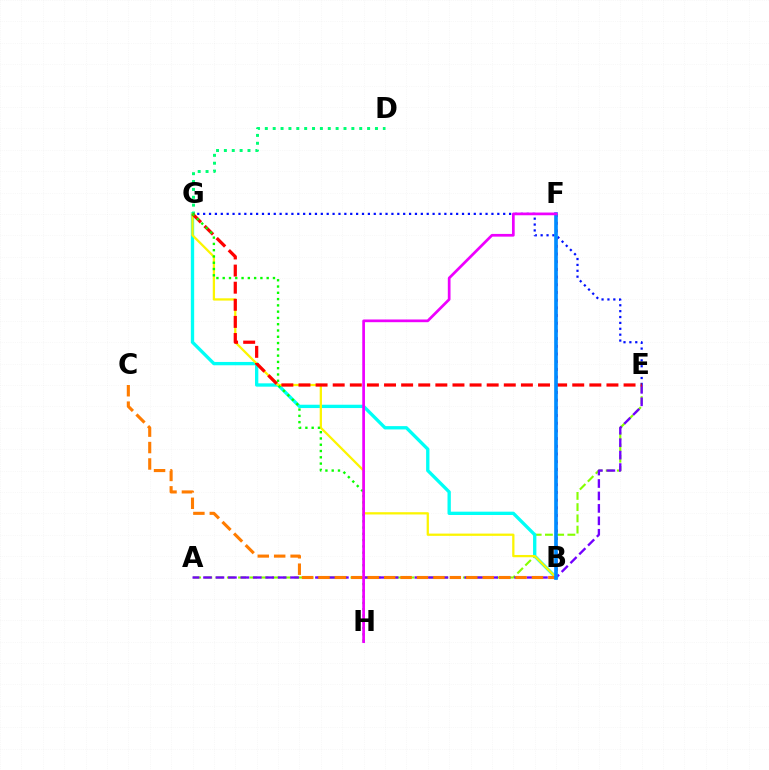{('B', 'F'): [{'color': '#ff0094', 'line_style': 'dotted', 'thickness': 2.09}, {'color': '#008cff', 'line_style': 'solid', 'thickness': 2.64}], ('A', 'E'): [{'color': '#84ff00', 'line_style': 'dashed', 'thickness': 1.53}, {'color': '#7200ff', 'line_style': 'dashed', 'thickness': 1.69}], ('B', 'G'): [{'color': '#00fff6', 'line_style': 'solid', 'thickness': 2.39}, {'color': '#fcf500', 'line_style': 'solid', 'thickness': 1.63}], ('E', 'G'): [{'color': '#0010ff', 'line_style': 'dotted', 'thickness': 1.6}, {'color': '#ff0000', 'line_style': 'dashed', 'thickness': 2.32}], ('D', 'G'): [{'color': '#00ff74', 'line_style': 'dotted', 'thickness': 2.14}], ('B', 'C'): [{'color': '#ff7c00', 'line_style': 'dashed', 'thickness': 2.23}], ('G', 'H'): [{'color': '#08ff00', 'line_style': 'dotted', 'thickness': 1.71}], ('F', 'H'): [{'color': '#ee00ff', 'line_style': 'solid', 'thickness': 1.95}]}